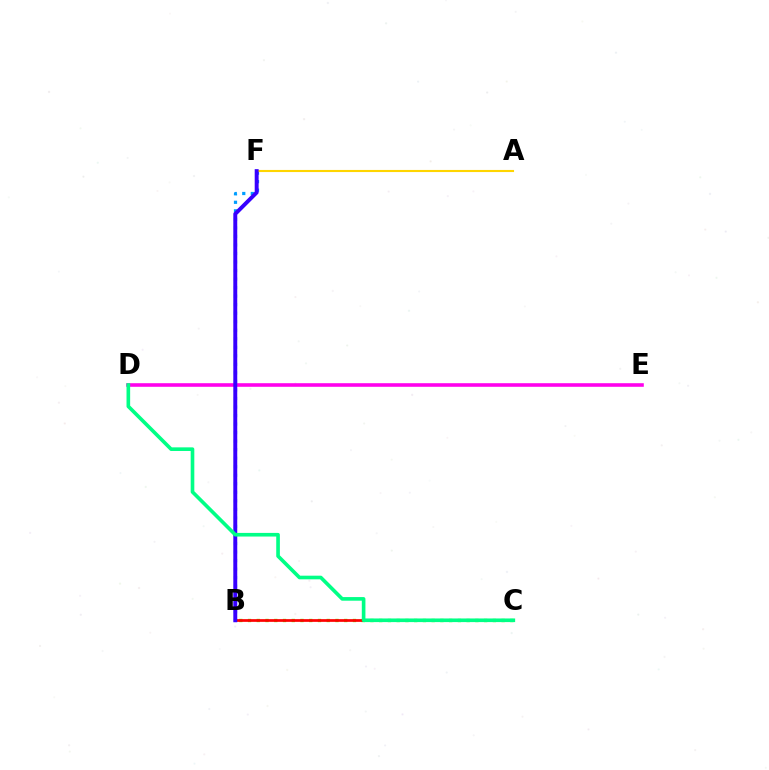{('D', 'E'): [{'color': '#ff00ed', 'line_style': 'solid', 'thickness': 2.58}], ('B', 'C'): [{'color': '#4fff00', 'line_style': 'dotted', 'thickness': 2.38}, {'color': '#ff0000', 'line_style': 'solid', 'thickness': 1.96}], ('B', 'F'): [{'color': '#009eff', 'line_style': 'dotted', 'thickness': 2.32}, {'color': '#3700ff', 'line_style': 'solid', 'thickness': 2.83}], ('A', 'F'): [{'color': '#ffd500', 'line_style': 'solid', 'thickness': 1.52}], ('C', 'D'): [{'color': '#00ff86', 'line_style': 'solid', 'thickness': 2.61}]}